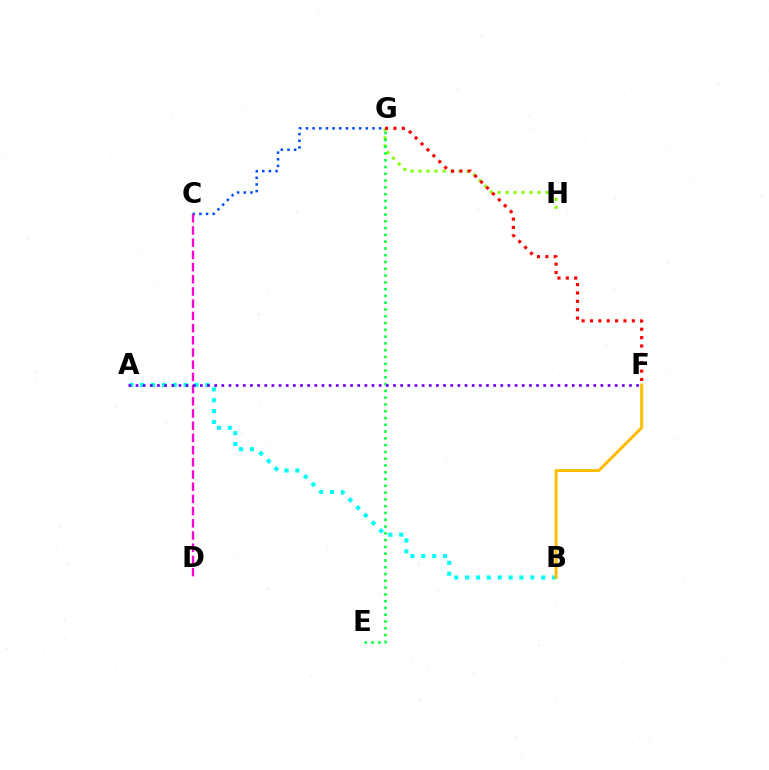{('G', 'H'): [{'color': '#84ff00', 'line_style': 'dotted', 'thickness': 2.17}], ('E', 'G'): [{'color': '#00ff39', 'line_style': 'dotted', 'thickness': 1.84}], ('C', 'G'): [{'color': '#004bff', 'line_style': 'dotted', 'thickness': 1.81}], ('A', 'B'): [{'color': '#00fff6', 'line_style': 'dotted', 'thickness': 2.95}], ('B', 'F'): [{'color': '#ffbd00', 'line_style': 'solid', 'thickness': 2.15}], ('C', 'D'): [{'color': '#ff00cf', 'line_style': 'dashed', 'thickness': 1.66}], ('A', 'F'): [{'color': '#7200ff', 'line_style': 'dotted', 'thickness': 1.94}], ('F', 'G'): [{'color': '#ff0000', 'line_style': 'dotted', 'thickness': 2.27}]}